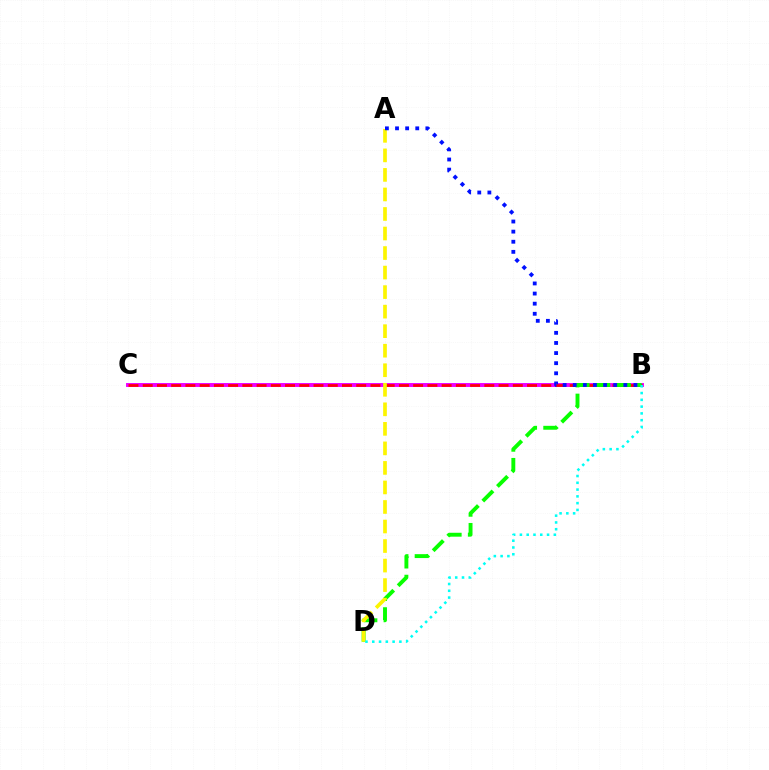{('B', 'C'): [{'color': '#ee00ff', 'line_style': 'solid', 'thickness': 2.83}, {'color': '#ff0000', 'line_style': 'dashed', 'thickness': 1.93}], ('B', 'D'): [{'color': '#08ff00', 'line_style': 'dashed', 'thickness': 2.81}, {'color': '#00fff6', 'line_style': 'dotted', 'thickness': 1.84}], ('A', 'D'): [{'color': '#fcf500', 'line_style': 'dashed', 'thickness': 2.65}], ('A', 'B'): [{'color': '#0010ff', 'line_style': 'dotted', 'thickness': 2.75}]}